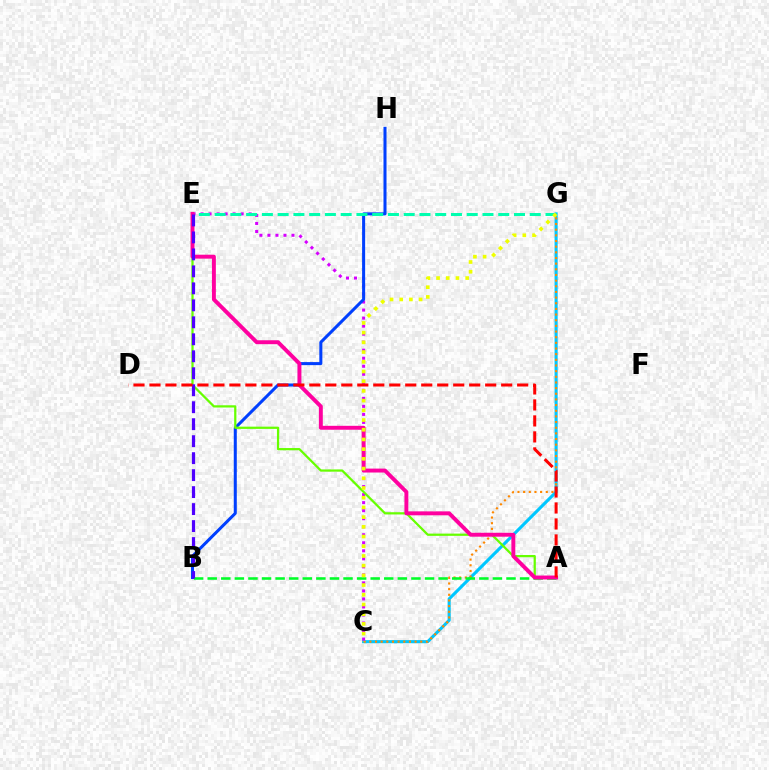{('C', 'G'): [{'color': '#00c7ff', 'line_style': 'solid', 'thickness': 2.24}, {'color': '#ff8800', 'line_style': 'dotted', 'thickness': 1.54}, {'color': '#eeff00', 'line_style': 'dotted', 'thickness': 2.64}], ('A', 'B'): [{'color': '#00ff27', 'line_style': 'dashed', 'thickness': 1.85}], ('C', 'E'): [{'color': '#d600ff', 'line_style': 'dotted', 'thickness': 2.18}], ('B', 'H'): [{'color': '#003fff', 'line_style': 'solid', 'thickness': 2.18}], ('E', 'G'): [{'color': '#00ffaf', 'line_style': 'dashed', 'thickness': 2.14}], ('A', 'E'): [{'color': '#66ff00', 'line_style': 'solid', 'thickness': 1.61}, {'color': '#ff00a0', 'line_style': 'solid', 'thickness': 2.82}], ('B', 'E'): [{'color': '#4f00ff', 'line_style': 'dashed', 'thickness': 2.31}], ('A', 'D'): [{'color': '#ff0000', 'line_style': 'dashed', 'thickness': 2.17}]}